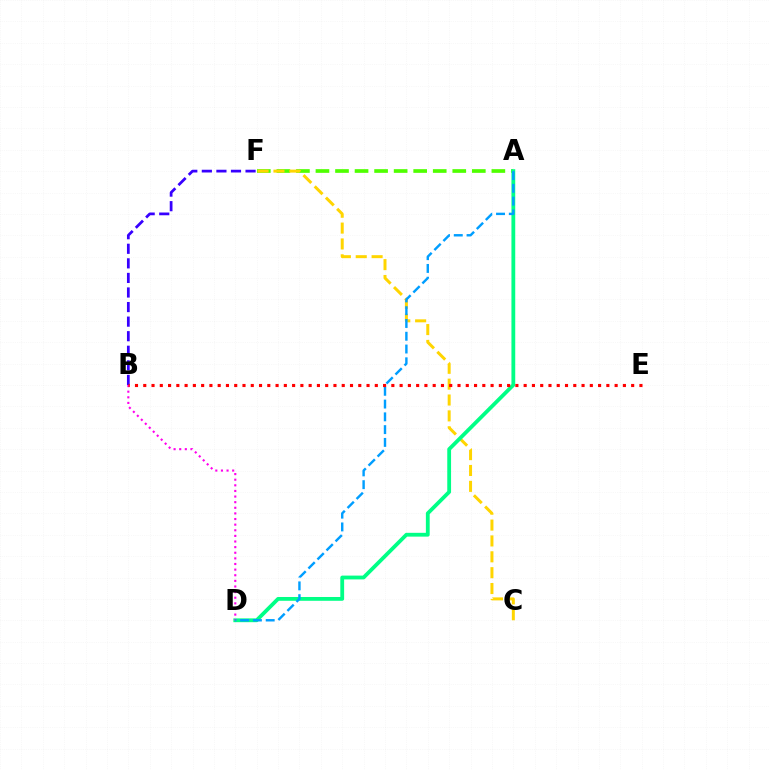{('B', 'F'): [{'color': '#3700ff', 'line_style': 'dashed', 'thickness': 1.98}], ('A', 'F'): [{'color': '#4fff00', 'line_style': 'dashed', 'thickness': 2.66}], ('C', 'F'): [{'color': '#ffd500', 'line_style': 'dashed', 'thickness': 2.16}], ('A', 'D'): [{'color': '#00ff86', 'line_style': 'solid', 'thickness': 2.74}, {'color': '#009eff', 'line_style': 'dashed', 'thickness': 1.74}], ('B', 'D'): [{'color': '#ff00ed', 'line_style': 'dotted', 'thickness': 1.53}], ('B', 'E'): [{'color': '#ff0000', 'line_style': 'dotted', 'thickness': 2.25}]}